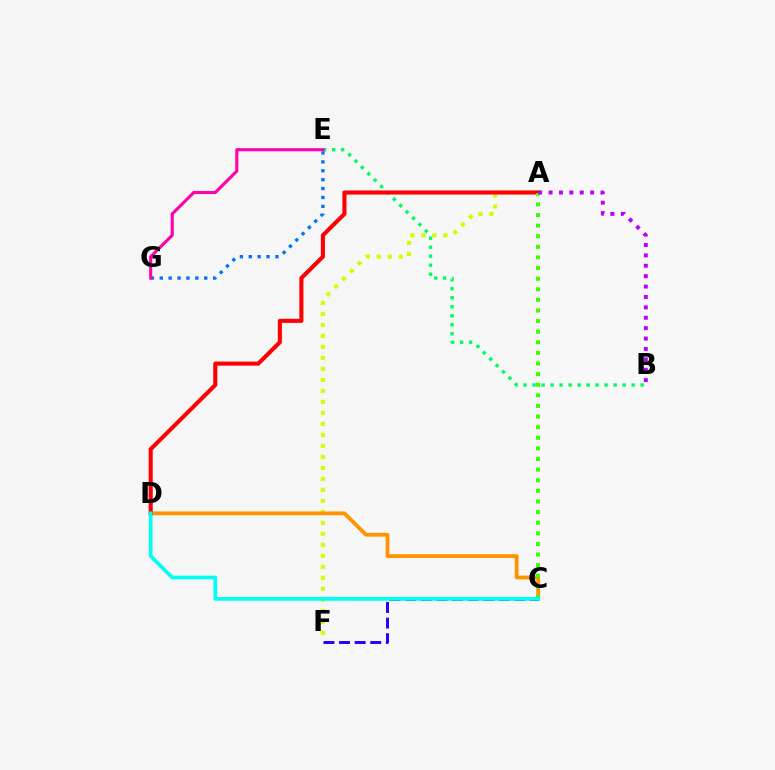{('B', 'E'): [{'color': '#00ff5c', 'line_style': 'dotted', 'thickness': 2.45}], ('A', 'F'): [{'color': '#d1ff00', 'line_style': 'dotted', 'thickness': 2.99}], ('C', 'D'): [{'color': '#ff9400', 'line_style': 'solid', 'thickness': 2.74}, {'color': '#00fff6', 'line_style': 'solid', 'thickness': 2.66}], ('A', 'D'): [{'color': '#ff0000', 'line_style': 'solid', 'thickness': 2.94}], ('A', 'C'): [{'color': '#3dff00', 'line_style': 'dotted', 'thickness': 2.88}], ('C', 'F'): [{'color': '#2500ff', 'line_style': 'dashed', 'thickness': 2.12}], ('E', 'G'): [{'color': '#0074ff', 'line_style': 'dotted', 'thickness': 2.42}, {'color': '#ff00ac', 'line_style': 'solid', 'thickness': 2.24}], ('A', 'B'): [{'color': '#b900ff', 'line_style': 'dotted', 'thickness': 2.83}]}